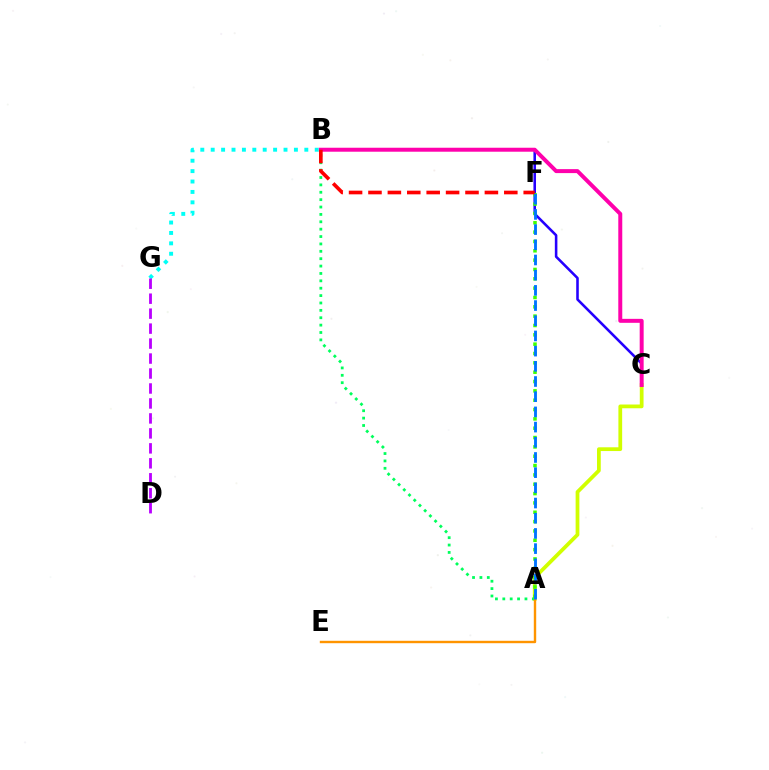{('B', 'C'): [{'color': '#2500ff', 'line_style': 'solid', 'thickness': 1.85}, {'color': '#ff00ac', 'line_style': 'solid', 'thickness': 2.86}], ('B', 'G'): [{'color': '#00fff6', 'line_style': 'dotted', 'thickness': 2.83}], ('A', 'C'): [{'color': '#d1ff00', 'line_style': 'solid', 'thickness': 2.7}], ('A', 'B'): [{'color': '#00ff5c', 'line_style': 'dotted', 'thickness': 2.01}], ('A', 'E'): [{'color': '#ff9400', 'line_style': 'solid', 'thickness': 1.73}], ('A', 'F'): [{'color': '#3dff00', 'line_style': 'dotted', 'thickness': 2.54}, {'color': '#0074ff', 'line_style': 'dashed', 'thickness': 2.06}], ('D', 'G'): [{'color': '#b900ff', 'line_style': 'dashed', 'thickness': 2.03}], ('B', 'F'): [{'color': '#ff0000', 'line_style': 'dashed', 'thickness': 2.64}]}